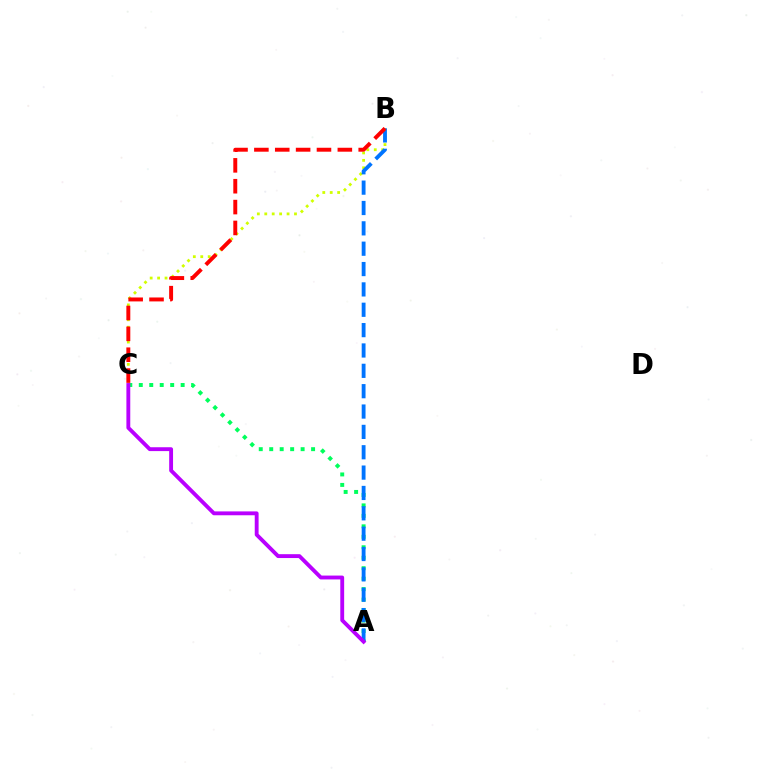{('B', 'C'): [{'color': '#d1ff00', 'line_style': 'dotted', 'thickness': 2.02}, {'color': '#ff0000', 'line_style': 'dashed', 'thickness': 2.83}], ('A', 'C'): [{'color': '#00ff5c', 'line_style': 'dotted', 'thickness': 2.84}, {'color': '#b900ff', 'line_style': 'solid', 'thickness': 2.78}], ('A', 'B'): [{'color': '#0074ff', 'line_style': 'dashed', 'thickness': 2.77}]}